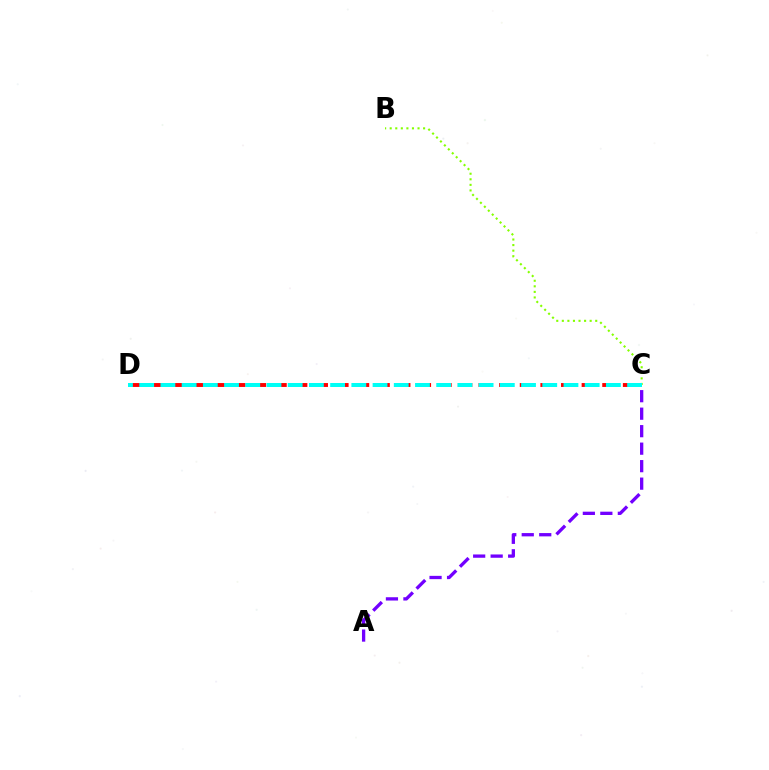{('B', 'C'): [{'color': '#84ff00', 'line_style': 'dotted', 'thickness': 1.51}], ('C', 'D'): [{'color': '#ff0000', 'line_style': 'dashed', 'thickness': 2.8}, {'color': '#00fff6', 'line_style': 'dashed', 'thickness': 2.88}], ('A', 'C'): [{'color': '#7200ff', 'line_style': 'dashed', 'thickness': 2.38}]}